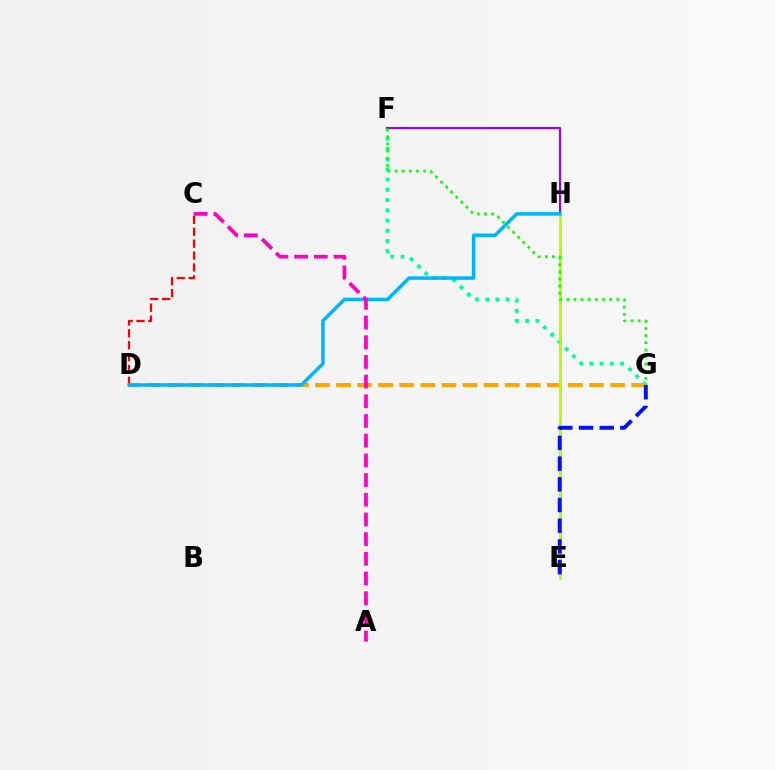{('F', 'G'): [{'color': '#00ff9d', 'line_style': 'dotted', 'thickness': 2.78}, {'color': '#08ff00', 'line_style': 'dotted', 'thickness': 1.94}], ('C', 'D'): [{'color': '#ff0000', 'line_style': 'dashed', 'thickness': 1.62}], ('D', 'G'): [{'color': '#ffa500', 'line_style': 'dashed', 'thickness': 2.86}], ('E', 'H'): [{'color': '#b3ff00', 'line_style': 'solid', 'thickness': 2.11}], ('F', 'H'): [{'color': '#9b00ff', 'line_style': 'solid', 'thickness': 1.56}], ('E', 'G'): [{'color': '#0010ff', 'line_style': 'dashed', 'thickness': 2.81}], ('D', 'H'): [{'color': '#00b5ff', 'line_style': 'solid', 'thickness': 2.53}], ('A', 'C'): [{'color': '#ff00bd', 'line_style': 'dashed', 'thickness': 2.67}]}